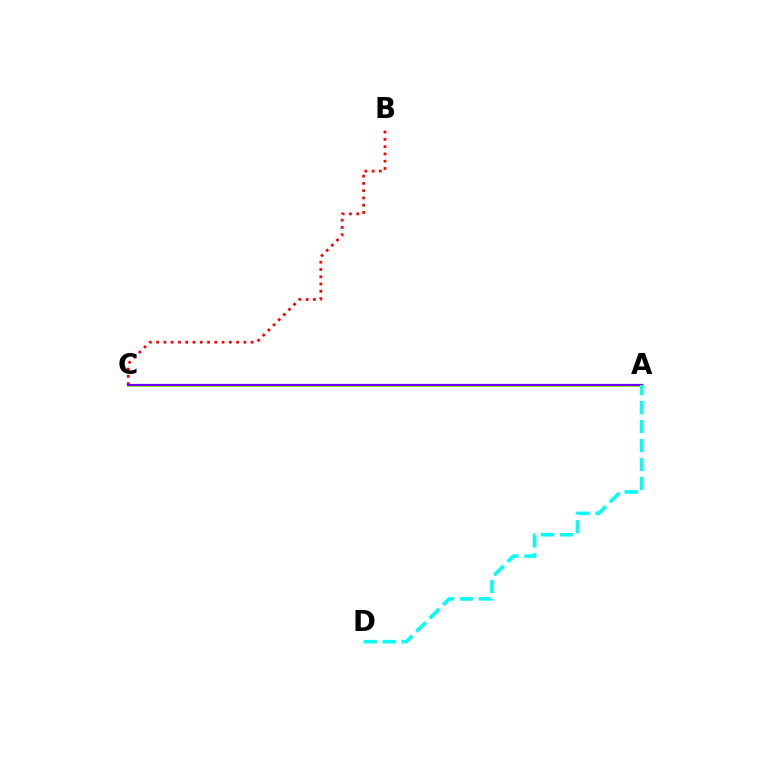{('B', 'C'): [{'color': '#ff0000', 'line_style': 'dotted', 'thickness': 1.98}], ('A', 'C'): [{'color': '#84ff00', 'line_style': 'solid', 'thickness': 2.07}, {'color': '#7200ff', 'line_style': 'solid', 'thickness': 1.59}], ('A', 'D'): [{'color': '#00fff6', 'line_style': 'dashed', 'thickness': 2.58}]}